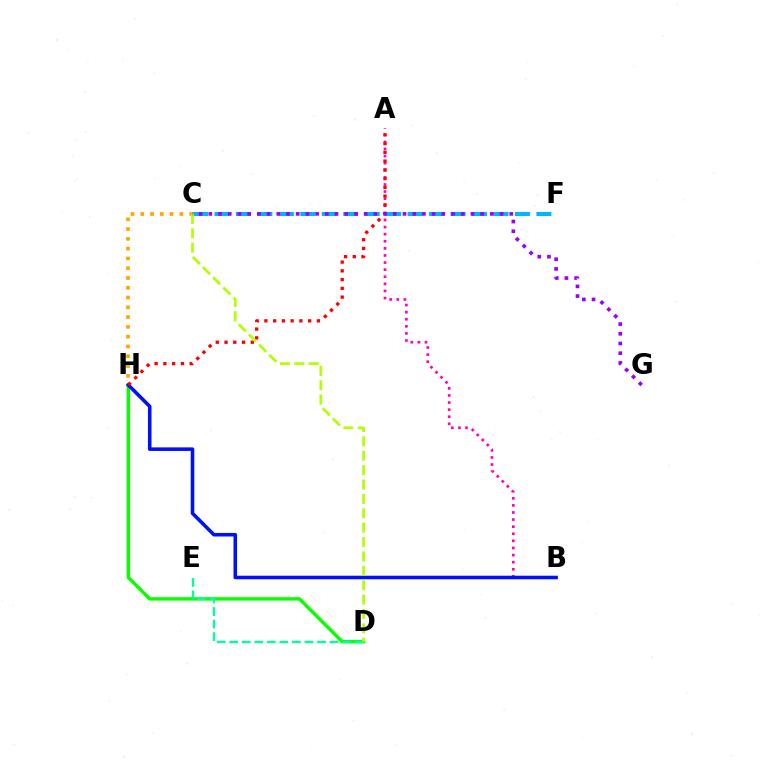{('C', 'F'): [{'color': '#00b5ff', 'line_style': 'dashed', 'thickness': 2.92}], ('D', 'H'): [{'color': '#08ff00', 'line_style': 'solid', 'thickness': 2.47}], ('C', 'H'): [{'color': '#ffa500', 'line_style': 'dotted', 'thickness': 2.66}], ('A', 'B'): [{'color': '#ff00bd', 'line_style': 'dotted', 'thickness': 1.93}], ('B', 'H'): [{'color': '#0010ff', 'line_style': 'solid', 'thickness': 2.57}], ('A', 'H'): [{'color': '#ff0000', 'line_style': 'dotted', 'thickness': 2.38}], ('D', 'E'): [{'color': '#00ff9d', 'line_style': 'dashed', 'thickness': 1.7}], ('C', 'D'): [{'color': '#b3ff00', 'line_style': 'dashed', 'thickness': 1.95}], ('C', 'G'): [{'color': '#9b00ff', 'line_style': 'dotted', 'thickness': 2.64}]}